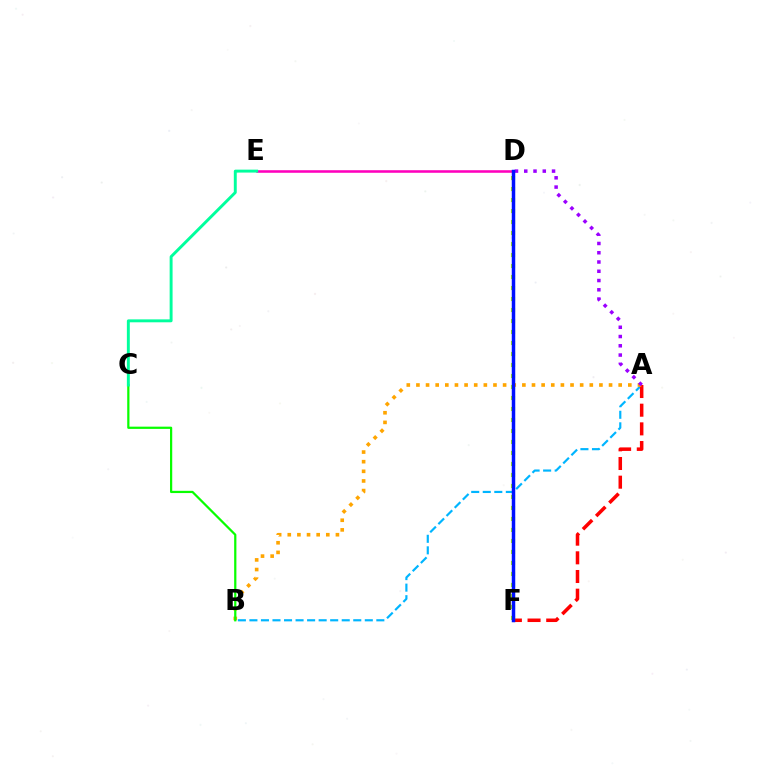{('A', 'B'): [{'color': '#00b5ff', 'line_style': 'dashed', 'thickness': 1.57}, {'color': '#ffa500', 'line_style': 'dotted', 'thickness': 2.62}], ('A', 'F'): [{'color': '#ff0000', 'line_style': 'dashed', 'thickness': 2.54}], ('A', 'D'): [{'color': '#9b00ff', 'line_style': 'dotted', 'thickness': 2.52}], ('B', 'C'): [{'color': '#08ff00', 'line_style': 'solid', 'thickness': 1.61}], ('D', 'E'): [{'color': '#ff00bd', 'line_style': 'solid', 'thickness': 1.84}], ('C', 'E'): [{'color': '#00ff9d', 'line_style': 'solid', 'thickness': 2.11}], ('D', 'F'): [{'color': '#b3ff00', 'line_style': 'dotted', 'thickness': 2.99}, {'color': '#0010ff', 'line_style': 'solid', 'thickness': 2.52}]}